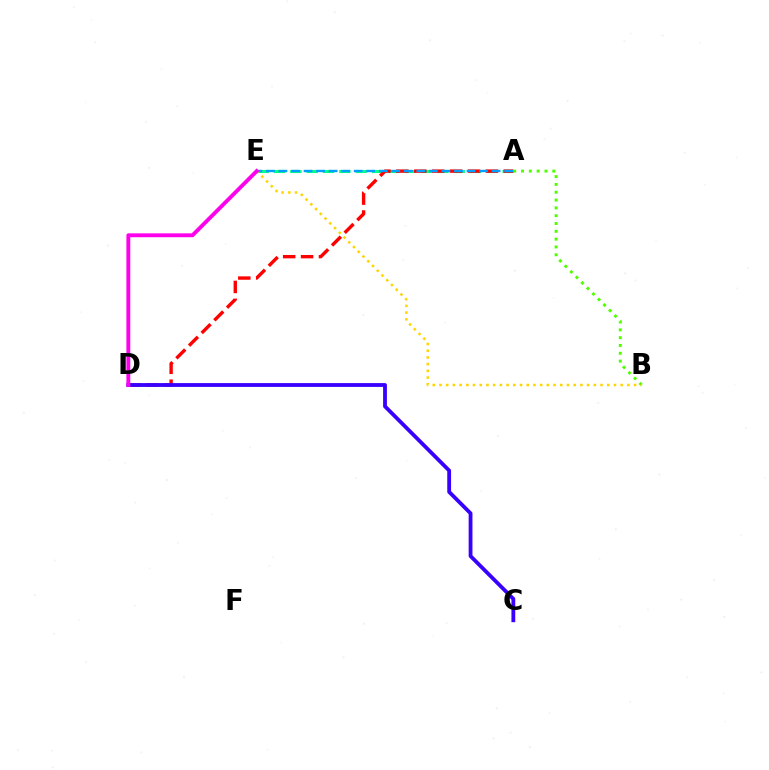{('A', 'B'): [{'color': '#4fff00', 'line_style': 'dotted', 'thickness': 2.12}], ('A', 'E'): [{'color': '#00ff86', 'line_style': 'dashed', 'thickness': 2.22}, {'color': '#009eff', 'line_style': 'dashed', 'thickness': 1.7}], ('A', 'D'): [{'color': '#ff0000', 'line_style': 'dashed', 'thickness': 2.43}], ('B', 'E'): [{'color': '#ffd500', 'line_style': 'dotted', 'thickness': 1.82}], ('C', 'D'): [{'color': '#3700ff', 'line_style': 'solid', 'thickness': 2.74}], ('D', 'E'): [{'color': '#ff00ed', 'line_style': 'solid', 'thickness': 2.79}]}